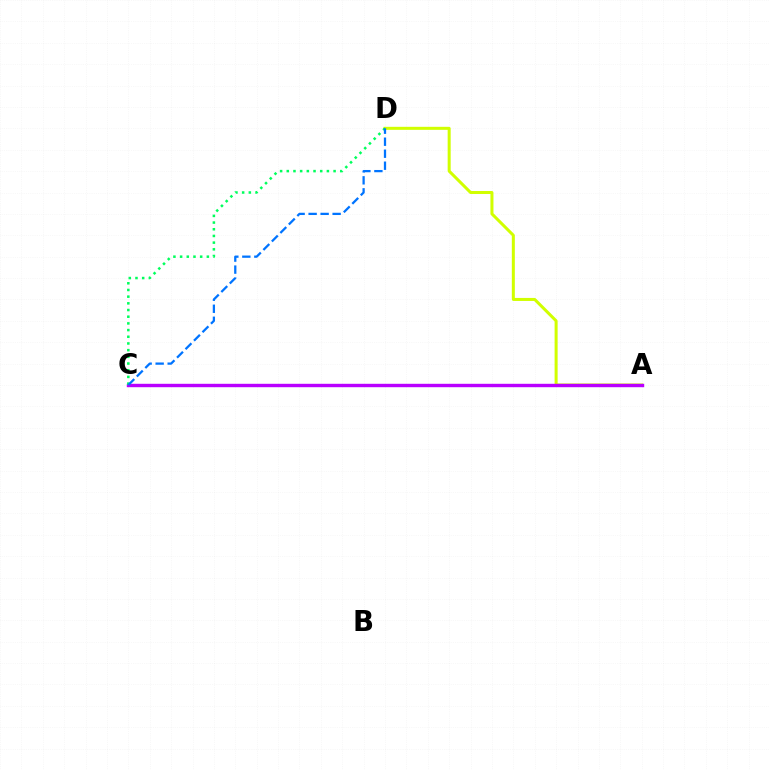{('A', 'C'): [{'color': '#ff0000', 'line_style': 'dashed', 'thickness': 1.92}, {'color': '#b900ff', 'line_style': 'solid', 'thickness': 2.45}], ('A', 'D'): [{'color': '#d1ff00', 'line_style': 'solid', 'thickness': 2.18}], ('C', 'D'): [{'color': '#00ff5c', 'line_style': 'dotted', 'thickness': 1.82}, {'color': '#0074ff', 'line_style': 'dashed', 'thickness': 1.63}]}